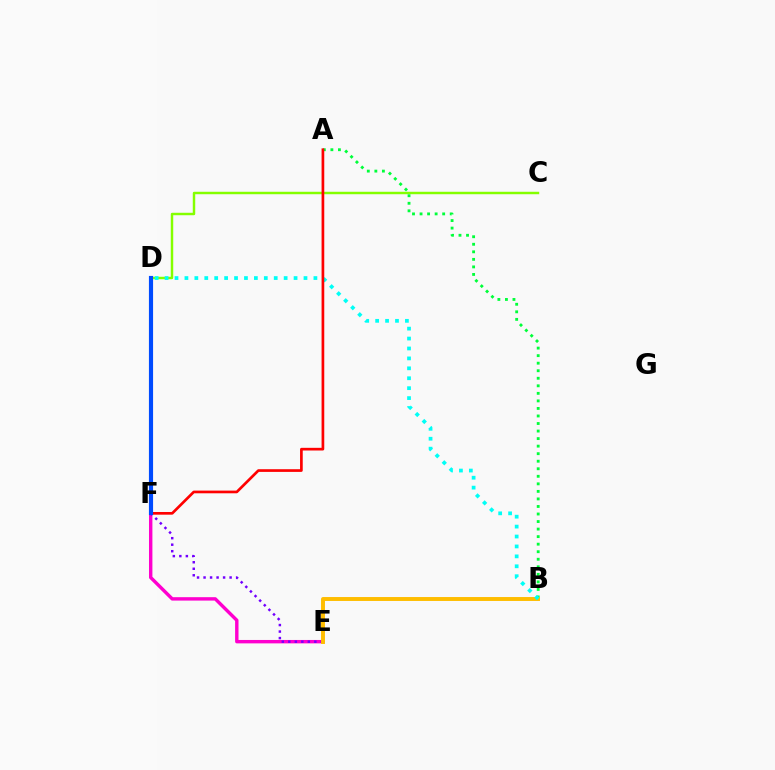{('E', 'F'): [{'color': '#ff00cf', 'line_style': 'solid', 'thickness': 2.45}, {'color': '#7200ff', 'line_style': 'dotted', 'thickness': 1.77}], ('C', 'D'): [{'color': '#84ff00', 'line_style': 'solid', 'thickness': 1.76}], ('A', 'B'): [{'color': '#00ff39', 'line_style': 'dotted', 'thickness': 2.05}], ('B', 'E'): [{'color': '#ffbd00', 'line_style': 'solid', 'thickness': 2.82}], ('B', 'D'): [{'color': '#00fff6', 'line_style': 'dotted', 'thickness': 2.7}], ('A', 'F'): [{'color': '#ff0000', 'line_style': 'solid', 'thickness': 1.93}], ('D', 'F'): [{'color': '#004bff', 'line_style': 'solid', 'thickness': 2.99}]}